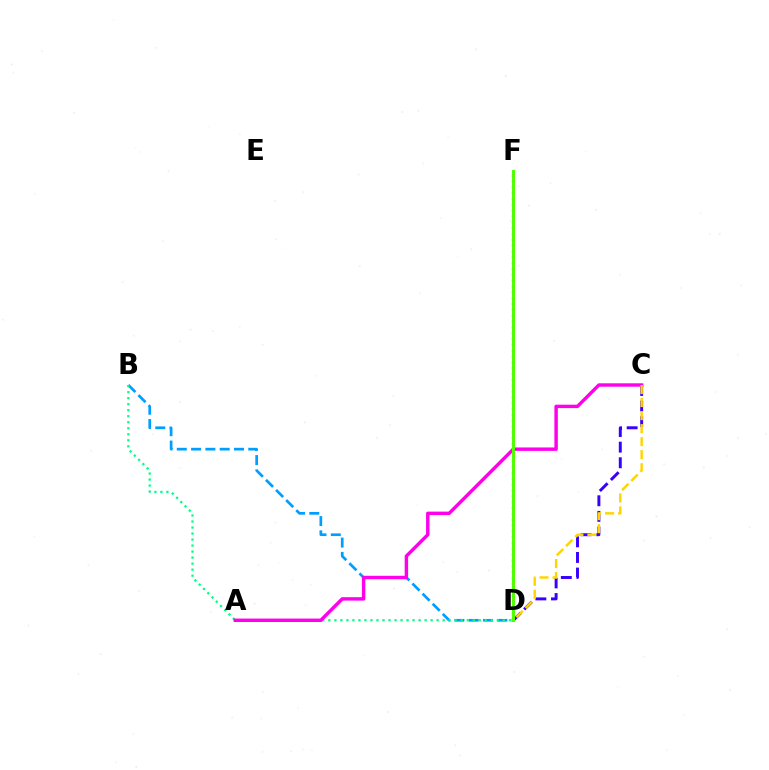{('B', 'D'): [{'color': '#009eff', 'line_style': 'dashed', 'thickness': 1.94}, {'color': '#00ff86', 'line_style': 'dotted', 'thickness': 1.63}], ('D', 'F'): [{'color': '#ff0000', 'line_style': 'dotted', 'thickness': 1.58}, {'color': '#4fff00', 'line_style': 'solid', 'thickness': 2.13}], ('C', 'D'): [{'color': '#3700ff', 'line_style': 'dashed', 'thickness': 2.12}, {'color': '#ffd500', 'line_style': 'dashed', 'thickness': 1.77}], ('A', 'C'): [{'color': '#ff00ed', 'line_style': 'solid', 'thickness': 2.47}]}